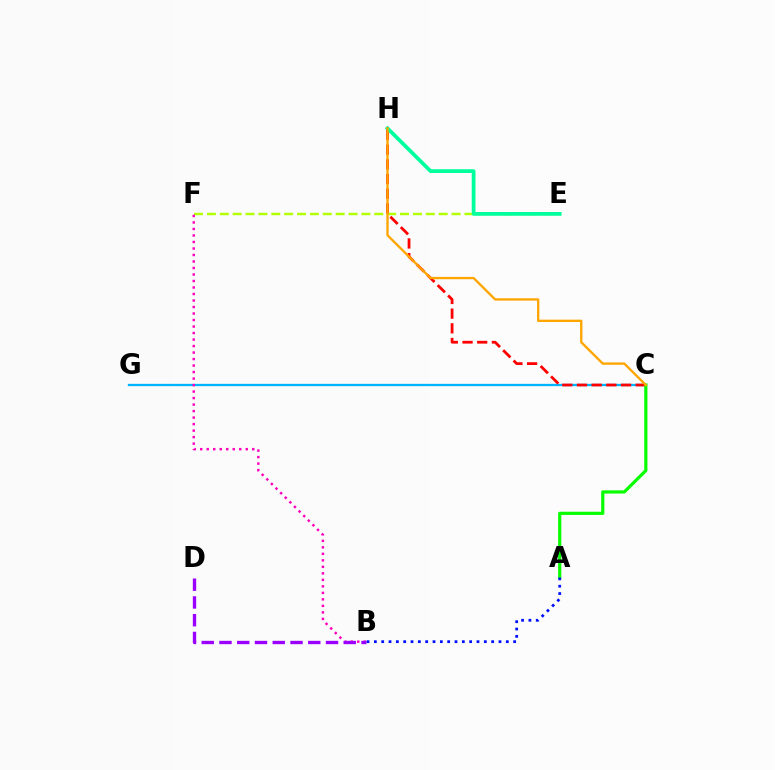{('C', 'G'): [{'color': '#00b5ff', 'line_style': 'solid', 'thickness': 1.65}], ('E', 'F'): [{'color': '#b3ff00', 'line_style': 'dashed', 'thickness': 1.75}], ('B', 'F'): [{'color': '#ff00bd', 'line_style': 'dotted', 'thickness': 1.77}], ('C', 'H'): [{'color': '#ff0000', 'line_style': 'dashed', 'thickness': 1.99}, {'color': '#ffa500', 'line_style': 'solid', 'thickness': 1.68}], ('B', 'D'): [{'color': '#9b00ff', 'line_style': 'dashed', 'thickness': 2.41}], ('E', 'H'): [{'color': '#00ff9d', 'line_style': 'solid', 'thickness': 2.71}], ('A', 'C'): [{'color': '#08ff00', 'line_style': 'solid', 'thickness': 2.3}], ('A', 'B'): [{'color': '#0010ff', 'line_style': 'dotted', 'thickness': 1.99}]}